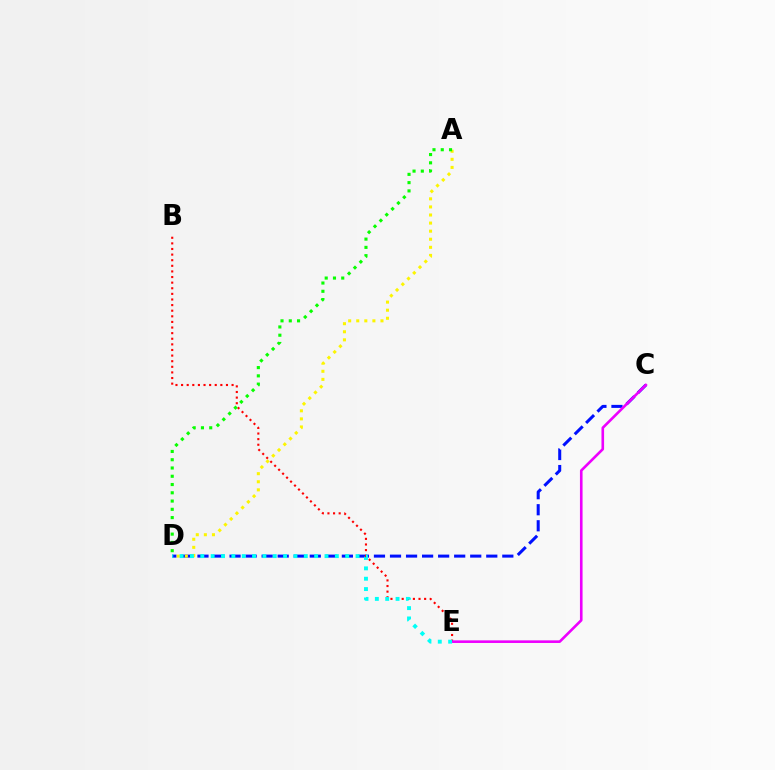{('C', 'D'): [{'color': '#0010ff', 'line_style': 'dashed', 'thickness': 2.18}], ('B', 'E'): [{'color': '#ff0000', 'line_style': 'dotted', 'thickness': 1.52}], ('C', 'E'): [{'color': '#ee00ff', 'line_style': 'solid', 'thickness': 1.88}], ('A', 'D'): [{'color': '#fcf500', 'line_style': 'dotted', 'thickness': 2.2}, {'color': '#08ff00', 'line_style': 'dotted', 'thickness': 2.25}], ('D', 'E'): [{'color': '#00fff6', 'line_style': 'dotted', 'thickness': 2.81}]}